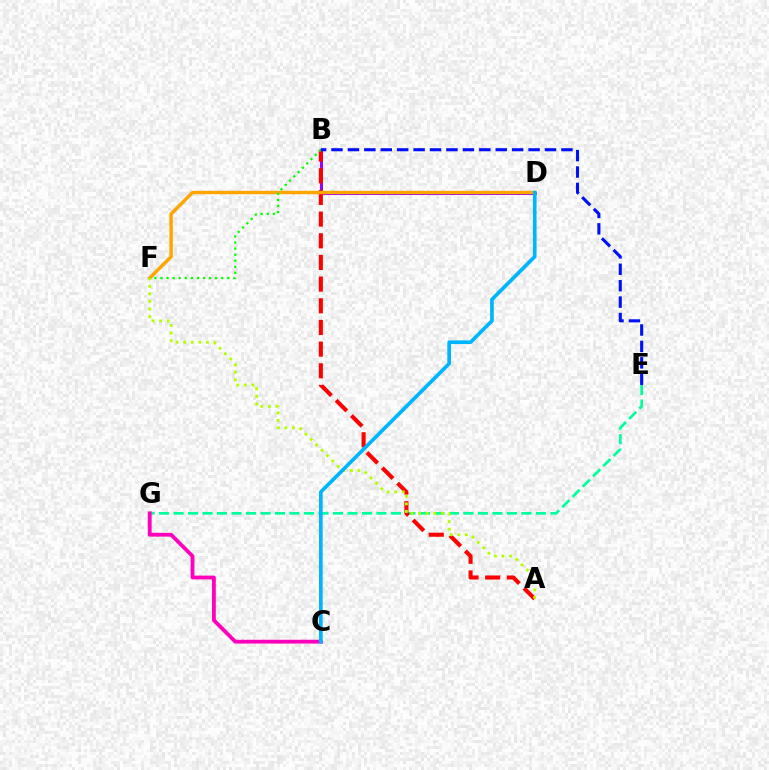{('E', 'G'): [{'color': '#00ff9d', 'line_style': 'dashed', 'thickness': 1.97}], ('B', 'D'): [{'color': '#9b00ff', 'line_style': 'solid', 'thickness': 2.16}], ('A', 'B'): [{'color': '#ff0000', 'line_style': 'dashed', 'thickness': 2.94}], ('D', 'F'): [{'color': '#ffa500', 'line_style': 'solid', 'thickness': 2.47}], ('B', 'F'): [{'color': '#08ff00', 'line_style': 'dotted', 'thickness': 1.65}], ('A', 'F'): [{'color': '#b3ff00', 'line_style': 'dotted', 'thickness': 2.06}], ('C', 'G'): [{'color': '#ff00bd', 'line_style': 'solid', 'thickness': 2.74}], ('B', 'E'): [{'color': '#0010ff', 'line_style': 'dashed', 'thickness': 2.23}], ('C', 'D'): [{'color': '#00b5ff', 'line_style': 'solid', 'thickness': 2.65}]}